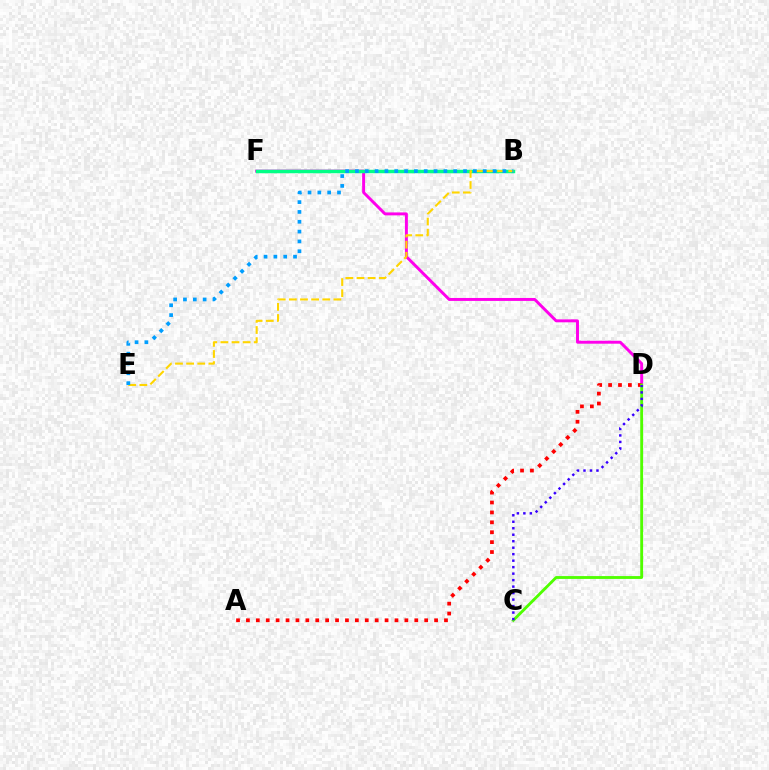{('D', 'F'): [{'color': '#ff00ed', 'line_style': 'solid', 'thickness': 2.12}], ('B', 'F'): [{'color': '#00ff86', 'line_style': 'solid', 'thickness': 2.5}], ('B', 'E'): [{'color': '#ffd500', 'line_style': 'dashed', 'thickness': 1.51}, {'color': '#009eff', 'line_style': 'dotted', 'thickness': 2.67}], ('A', 'D'): [{'color': '#ff0000', 'line_style': 'dotted', 'thickness': 2.69}], ('C', 'D'): [{'color': '#4fff00', 'line_style': 'solid', 'thickness': 2.05}, {'color': '#3700ff', 'line_style': 'dotted', 'thickness': 1.76}]}